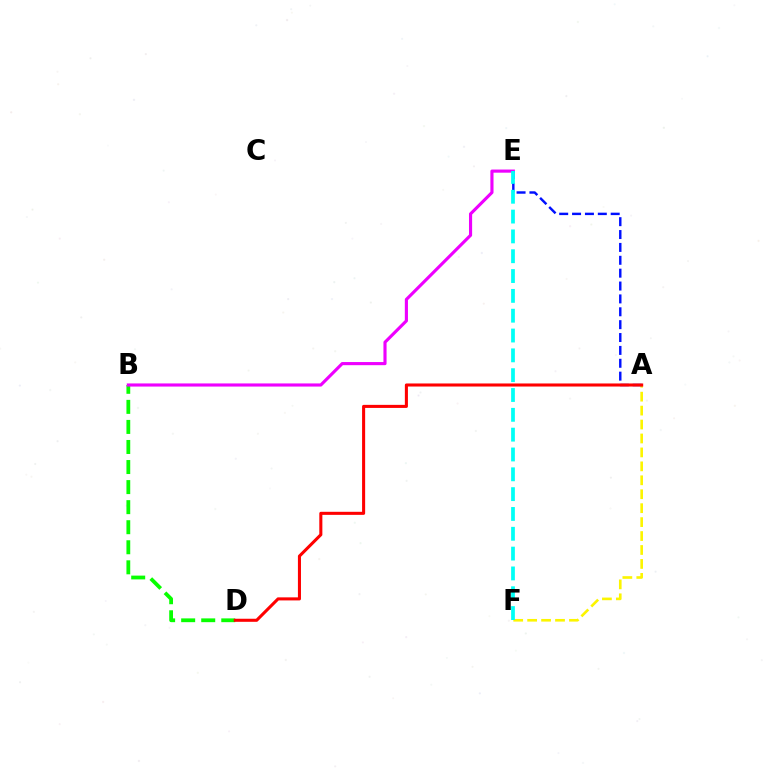{('B', 'D'): [{'color': '#08ff00', 'line_style': 'dashed', 'thickness': 2.72}], ('A', 'F'): [{'color': '#fcf500', 'line_style': 'dashed', 'thickness': 1.89}], ('B', 'E'): [{'color': '#ee00ff', 'line_style': 'solid', 'thickness': 2.25}], ('A', 'E'): [{'color': '#0010ff', 'line_style': 'dashed', 'thickness': 1.75}], ('A', 'D'): [{'color': '#ff0000', 'line_style': 'solid', 'thickness': 2.2}], ('E', 'F'): [{'color': '#00fff6', 'line_style': 'dashed', 'thickness': 2.69}]}